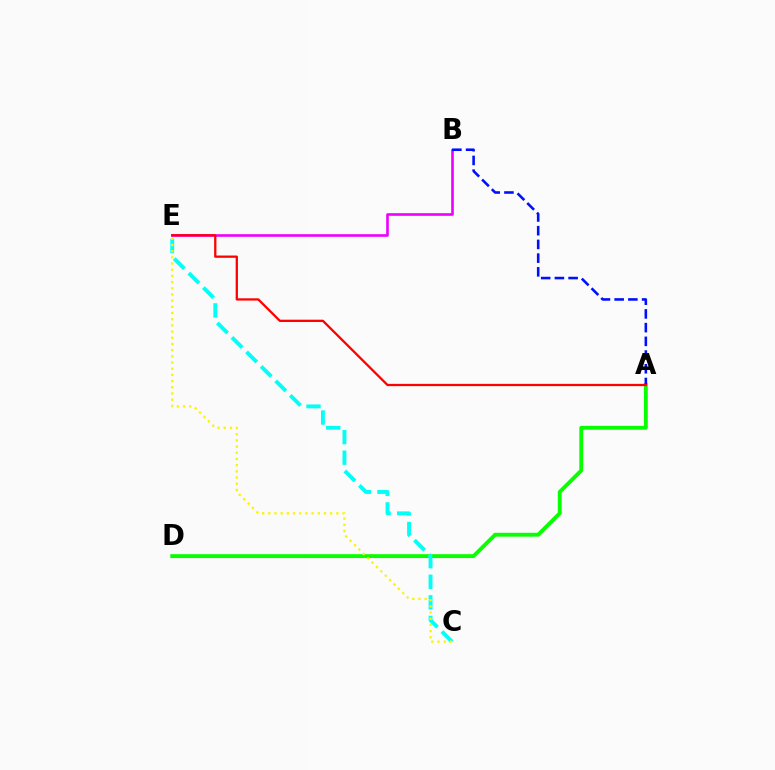{('B', 'E'): [{'color': '#ee00ff', 'line_style': 'solid', 'thickness': 1.89}], ('A', 'D'): [{'color': '#08ff00', 'line_style': 'solid', 'thickness': 2.78}], ('A', 'B'): [{'color': '#0010ff', 'line_style': 'dashed', 'thickness': 1.86}], ('C', 'E'): [{'color': '#00fff6', 'line_style': 'dashed', 'thickness': 2.79}, {'color': '#fcf500', 'line_style': 'dotted', 'thickness': 1.68}], ('A', 'E'): [{'color': '#ff0000', 'line_style': 'solid', 'thickness': 1.64}]}